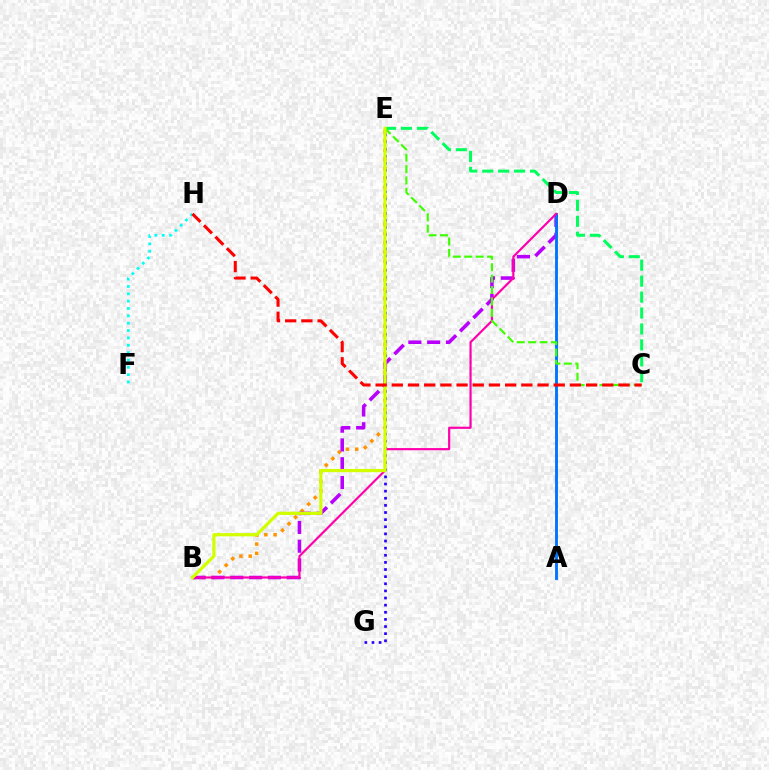{('B', 'E'): [{'color': '#ff9400', 'line_style': 'dotted', 'thickness': 2.51}, {'color': '#d1ff00', 'line_style': 'solid', 'thickness': 2.31}], ('E', 'G'): [{'color': '#2500ff', 'line_style': 'dotted', 'thickness': 1.94}], ('B', 'D'): [{'color': '#b900ff', 'line_style': 'dashed', 'thickness': 2.55}, {'color': '#ff00ac', 'line_style': 'solid', 'thickness': 1.57}], ('A', 'D'): [{'color': '#0074ff', 'line_style': 'solid', 'thickness': 2.07}], ('C', 'E'): [{'color': '#00ff5c', 'line_style': 'dashed', 'thickness': 2.16}, {'color': '#3dff00', 'line_style': 'dashed', 'thickness': 1.55}], ('F', 'H'): [{'color': '#00fff6', 'line_style': 'dotted', 'thickness': 2.0}], ('C', 'H'): [{'color': '#ff0000', 'line_style': 'dashed', 'thickness': 2.2}]}